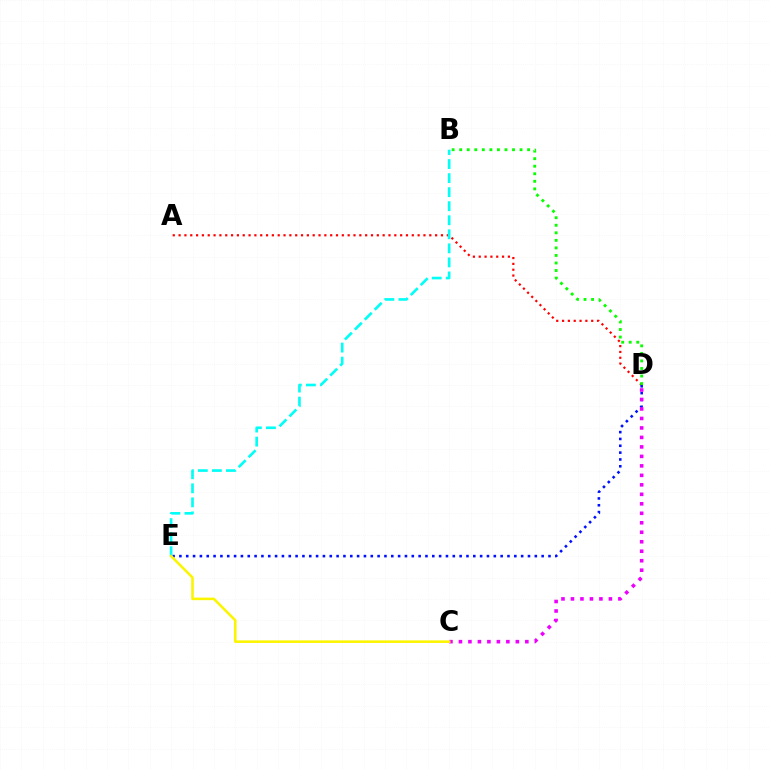{('A', 'D'): [{'color': '#ff0000', 'line_style': 'dotted', 'thickness': 1.58}], ('D', 'E'): [{'color': '#0010ff', 'line_style': 'dotted', 'thickness': 1.86}], ('B', 'E'): [{'color': '#00fff6', 'line_style': 'dashed', 'thickness': 1.91}], ('C', 'D'): [{'color': '#ee00ff', 'line_style': 'dotted', 'thickness': 2.58}], ('B', 'D'): [{'color': '#08ff00', 'line_style': 'dotted', 'thickness': 2.05}], ('C', 'E'): [{'color': '#fcf500', 'line_style': 'solid', 'thickness': 1.85}]}